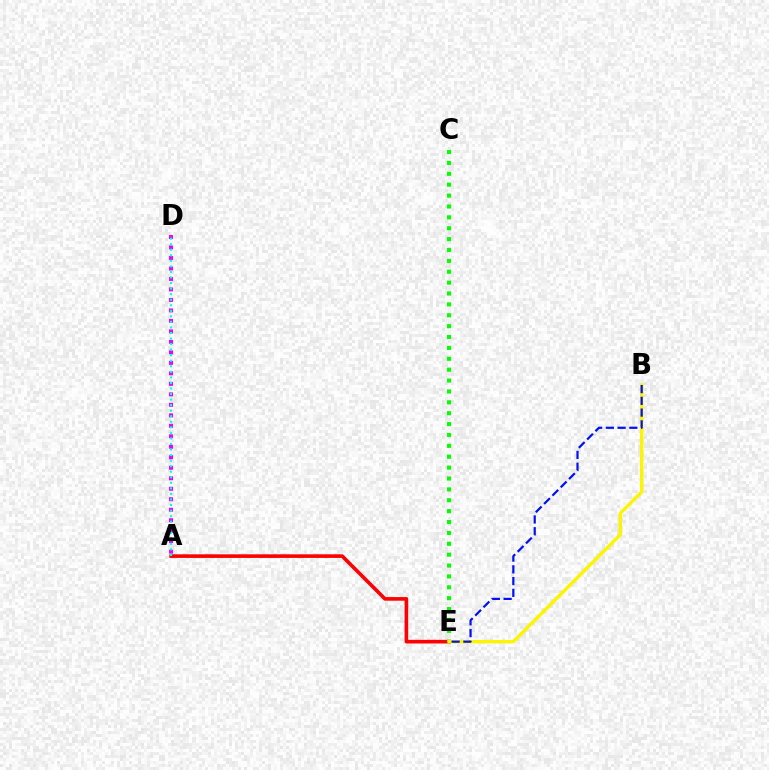{('A', 'D'): [{'color': '#ee00ff', 'line_style': 'dotted', 'thickness': 2.85}, {'color': '#00fff6', 'line_style': 'dotted', 'thickness': 1.51}], ('A', 'E'): [{'color': '#ff0000', 'line_style': 'solid', 'thickness': 2.61}], ('C', 'E'): [{'color': '#08ff00', 'line_style': 'dotted', 'thickness': 2.96}], ('B', 'E'): [{'color': '#fcf500', 'line_style': 'solid', 'thickness': 2.45}, {'color': '#0010ff', 'line_style': 'dashed', 'thickness': 1.6}]}